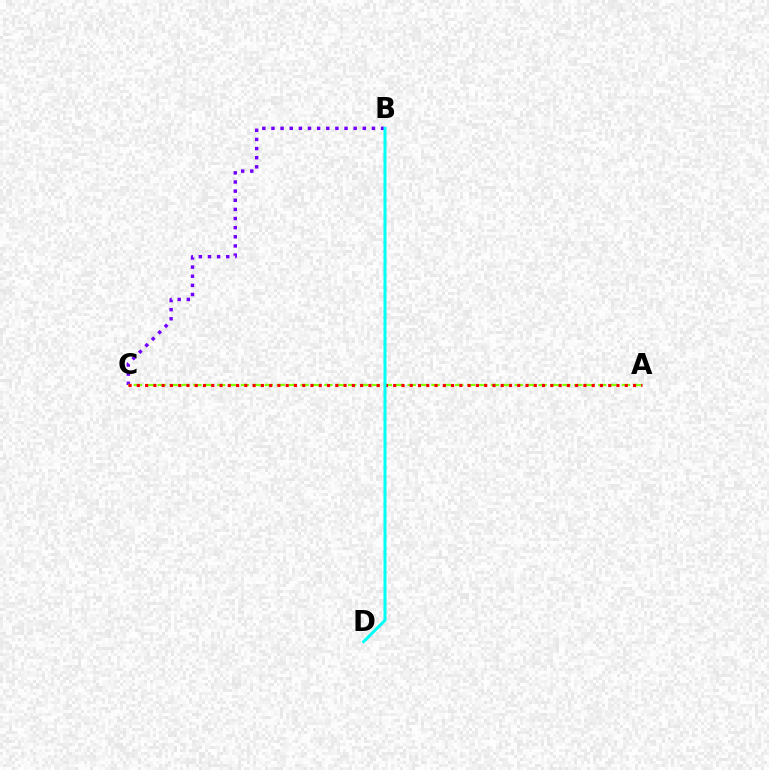{('B', 'C'): [{'color': '#7200ff', 'line_style': 'dotted', 'thickness': 2.48}], ('A', 'C'): [{'color': '#84ff00', 'line_style': 'dashed', 'thickness': 1.62}, {'color': '#ff0000', 'line_style': 'dotted', 'thickness': 2.25}], ('B', 'D'): [{'color': '#00fff6', 'line_style': 'solid', 'thickness': 2.16}]}